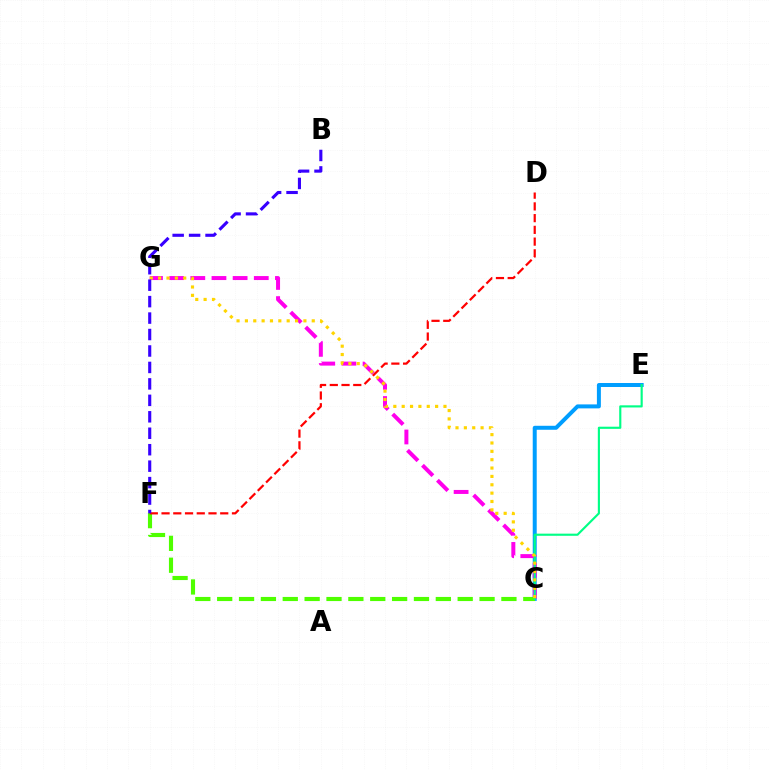{('C', 'E'): [{'color': '#009eff', 'line_style': 'solid', 'thickness': 2.87}, {'color': '#00ff86', 'line_style': 'solid', 'thickness': 1.54}], ('C', 'G'): [{'color': '#ff00ed', 'line_style': 'dashed', 'thickness': 2.87}, {'color': '#ffd500', 'line_style': 'dotted', 'thickness': 2.27}], ('C', 'F'): [{'color': '#4fff00', 'line_style': 'dashed', 'thickness': 2.97}], ('D', 'F'): [{'color': '#ff0000', 'line_style': 'dashed', 'thickness': 1.59}], ('B', 'F'): [{'color': '#3700ff', 'line_style': 'dashed', 'thickness': 2.24}]}